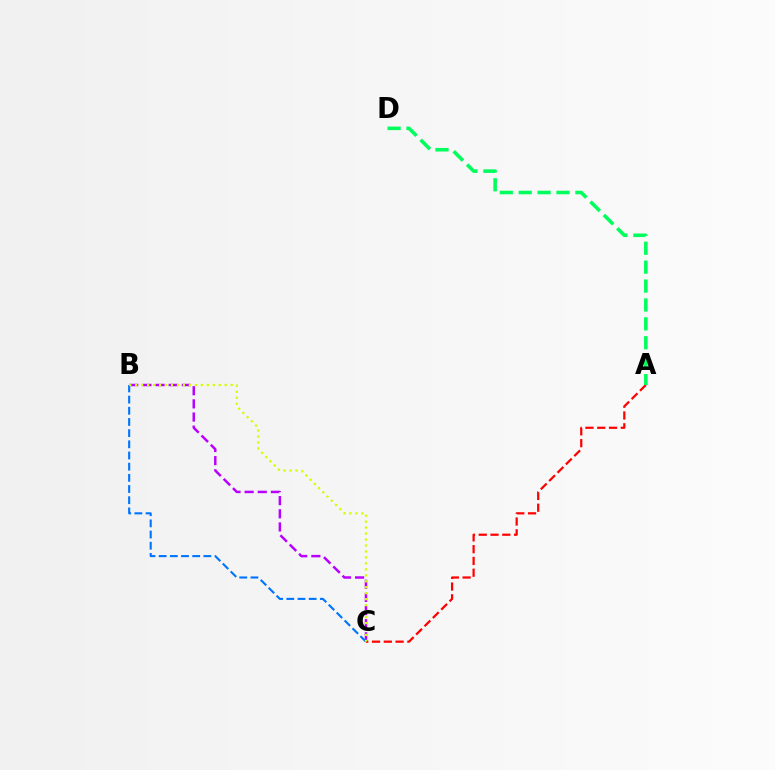{('B', 'C'): [{'color': '#b900ff', 'line_style': 'dashed', 'thickness': 1.79}, {'color': '#0074ff', 'line_style': 'dashed', 'thickness': 1.52}, {'color': '#d1ff00', 'line_style': 'dotted', 'thickness': 1.62}], ('A', 'C'): [{'color': '#ff0000', 'line_style': 'dashed', 'thickness': 1.6}], ('A', 'D'): [{'color': '#00ff5c', 'line_style': 'dashed', 'thickness': 2.57}]}